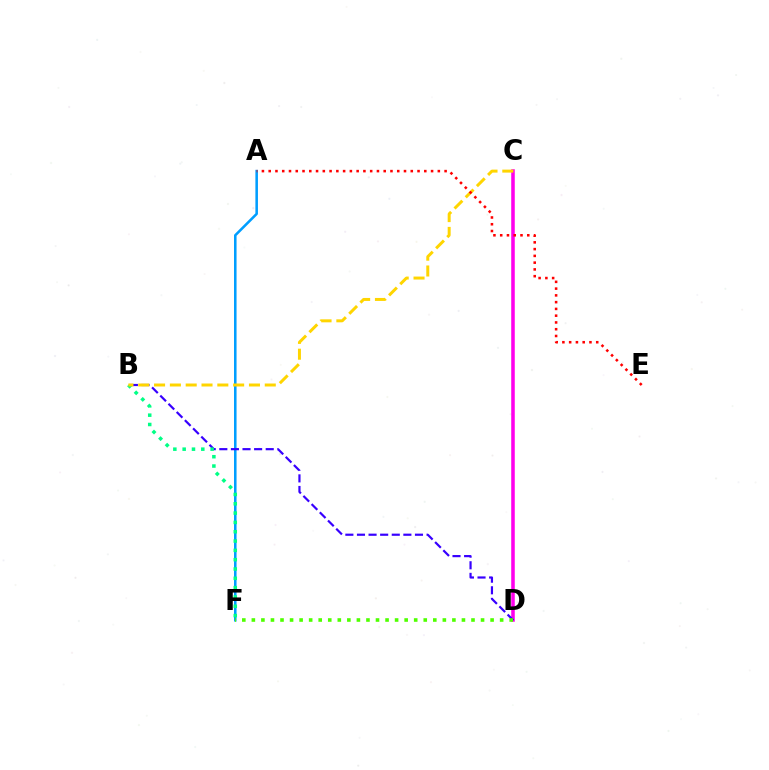{('C', 'D'): [{'color': '#ff00ed', 'line_style': 'solid', 'thickness': 2.55}], ('A', 'F'): [{'color': '#009eff', 'line_style': 'solid', 'thickness': 1.84}], ('B', 'D'): [{'color': '#3700ff', 'line_style': 'dashed', 'thickness': 1.58}], ('B', 'F'): [{'color': '#00ff86', 'line_style': 'dotted', 'thickness': 2.53}], ('D', 'F'): [{'color': '#4fff00', 'line_style': 'dotted', 'thickness': 2.59}], ('B', 'C'): [{'color': '#ffd500', 'line_style': 'dashed', 'thickness': 2.15}], ('A', 'E'): [{'color': '#ff0000', 'line_style': 'dotted', 'thickness': 1.84}]}